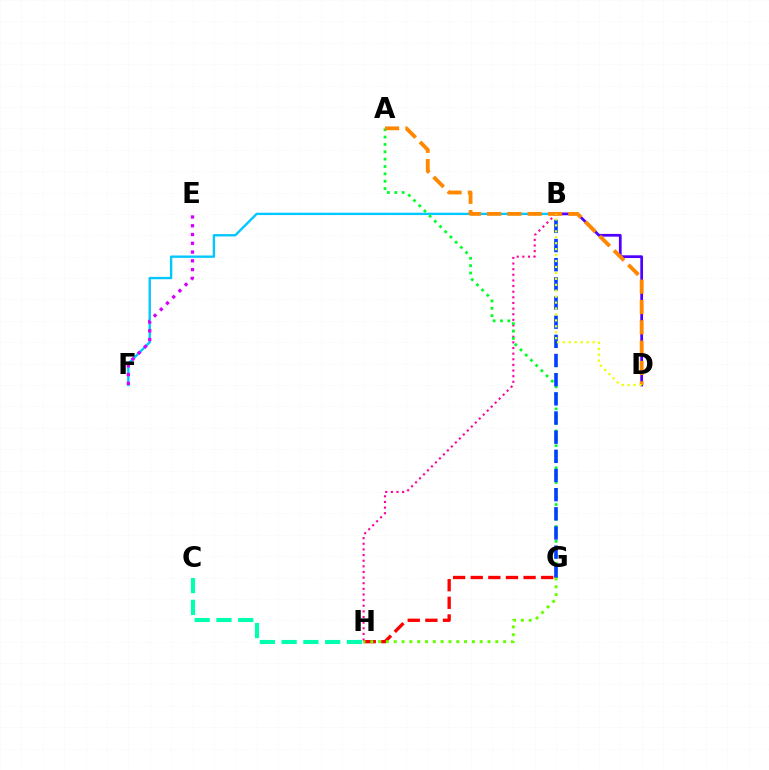{('B', 'F'): [{'color': '#00c7ff', 'line_style': 'solid', 'thickness': 1.7}], ('B', 'D'): [{'color': '#4f00ff', 'line_style': 'solid', 'thickness': 1.98}, {'color': '#eeff00', 'line_style': 'dotted', 'thickness': 1.61}], ('B', 'H'): [{'color': '#ff00a0', 'line_style': 'dotted', 'thickness': 1.53}], ('E', 'F'): [{'color': '#d600ff', 'line_style': 'dotted', 'thickness': 2.38}], ('A', 'G'): [{'color': '#00ff27', 'line_style': 'dotted', 'thickness': 2.0}], ('G', 'H'): [{'color': '#ff0000', 'line_style': 'dashed', 'thickness': 2.39}, {'color': '#66ff00', 'line_style': 'dotted', 'thickness': 2.12}], ('B', 'G'): [{'color': '#003fff', 'line_style': 'dashed', 'thickness': 2.6}], ('A', 'D'): [{'color': '#ff8800', 'line_style': 'dashed', 'thickness': 2.76}], ('C', 'H'): [{'color': '#00ffaf', 'line_style': 'dashed', 'thickness': 2.96}]}